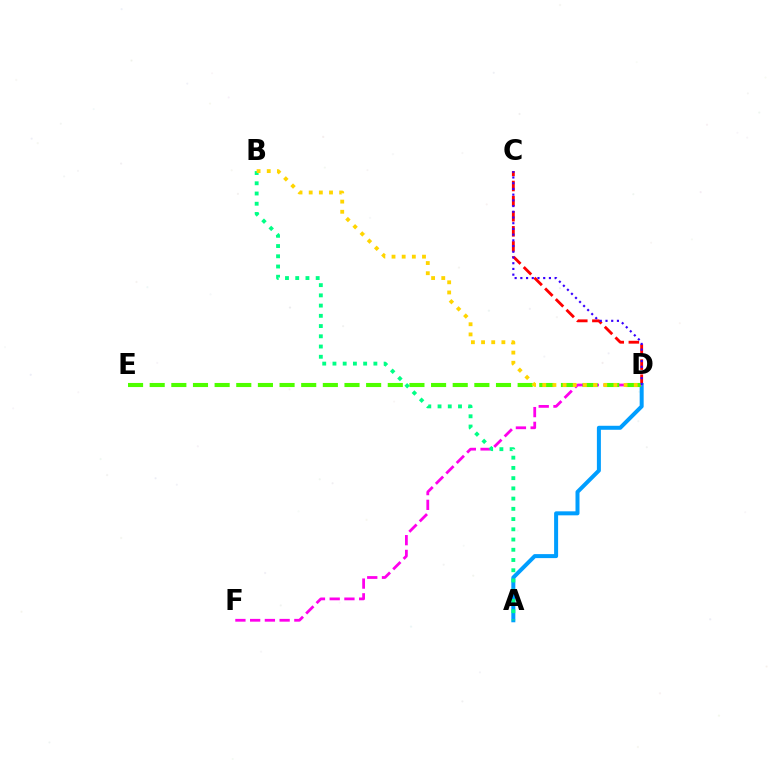{('C', 'D'): [{'color': '#ff0000', 'line_style': 'dashed', 'thickness': 2.05}, {'color': '#3700ff', 'line_style': 'dotted', 'thickness': 1.55}], ('A', 'D'): [{'color': '#009eff', 'line_style': 'solid', 'thickness': 2.88}], ('D', 'F'): [{'color': '#ff00ed', 'line_style': 'dashed', 'thickness': 2.0}], ('D', 'E'): [{'color': '#4fff00', 'line_style': 'dashed', 'thickness': 2.94}], ('A', 'B'): [{'color': '#00ff86', 'line_style': 'dotted', 'thickness': 2.78}], ('B', 'D'): [{'color': '#ffd500', 'line_style': 'dotted', 'thickness': 2.76}]}